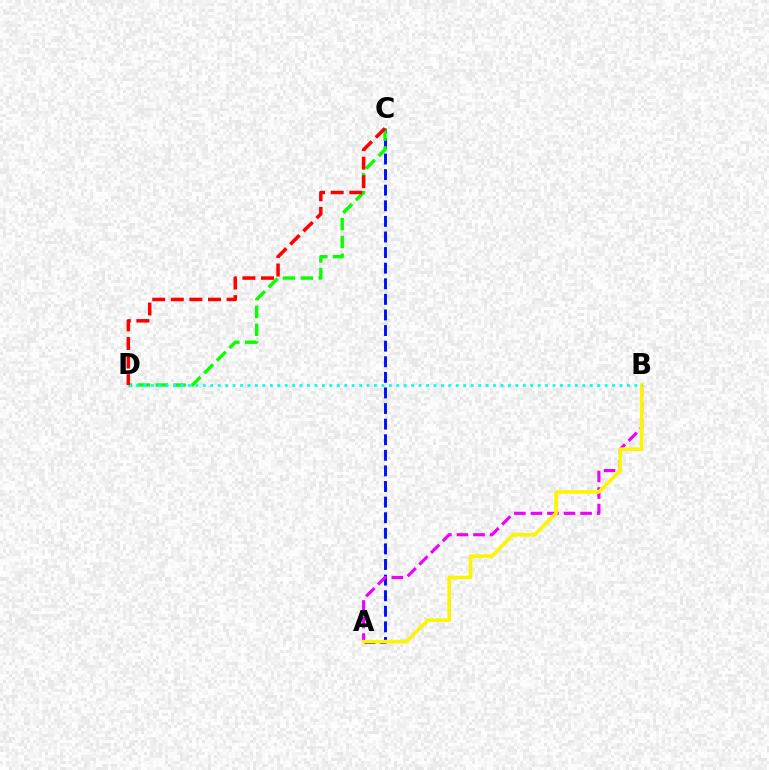{('A', 'C'): [{'color': '#0010ff', 'line_style': 'dashed', 'thickness': 2.12}], ('C', 'D'): [{'color': '#08ff00', 'line_style': 'dashed', 'thickness': 2.43}, {'color': '#ff0000', 'line_style': 'dashed', 'thickness': 2.53}], ('A', 'B'): [{'color': '#ee00ff', 'line_style': 'dashed', 'thickness': 2.25}, {'color': '#fcf500', 'line_style': 'solid', 'thickness': 2.6}], ('B', 'D'): [{'color': '#00fff6', 'line_style': 'dotted', 'thickness': 2.02}]}